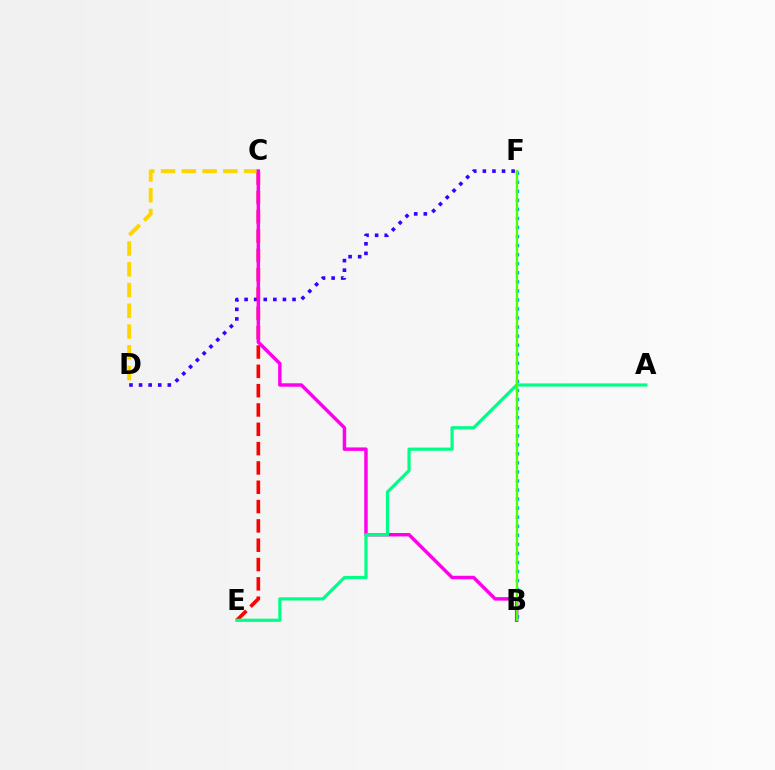{('D', 'F'): [{'color': '#3700ff', 'line_style': 'dotted', 'thickness': 2.6}], ('C', 'E'): [{'color': '#ff0000', 'line_style': 'dashed', 'thickness': 2.62}], ('C', 'D'): [{'color': '#ffd500', 'line_style': 'dashed', 'thickness': 2.82}], ('B', 'C'): [{'color': '#ff00ed', 'line_style': 'solid', 'thickness': 2.49}], ('B', 'F'): [{'color': '#009eff', 'line_style': 'dotted', 'thickness': 2.46}, {'color': '#4fff00', 'line_style': 'solid', 'thickness': 1.67}], ('A', 'E'): [{'color': '#00ff86', 'line_style': 'solid', 'thickness': 2.29}]}